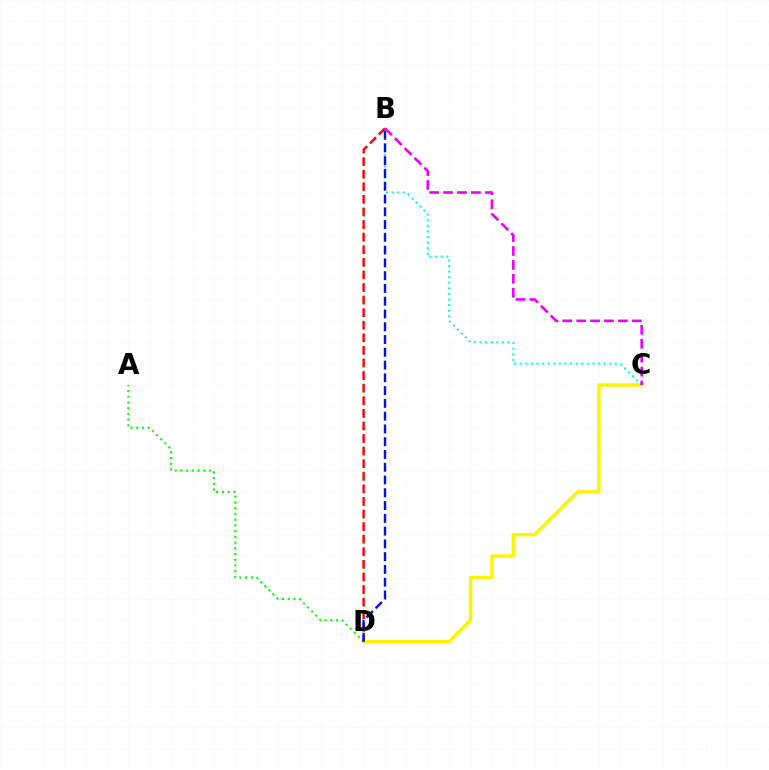{('C', 'D'): [{'color': '#fcf500', 'line_style': 'solid', 'thickness': 2.47}], ('B', 'D'): [{'color': '#ff0000', 'line_style': 'dashed', 'thickness': 1.71}, {'color': '#0010ff', 'line_style': 'dashed', 'thickness': 1.74}], ('B', 'C'): [{'color': '#00fff6', 'line_style': 'dotted', 'thickness': 1.52}, {'color': '#ee00ff', 'line_style': 'dashed', 'thickness': 1.89}], ('A', 'D'): [{'color': '#08ff00', 'line_style': 'dotted', 'thickness': 1.55}]}